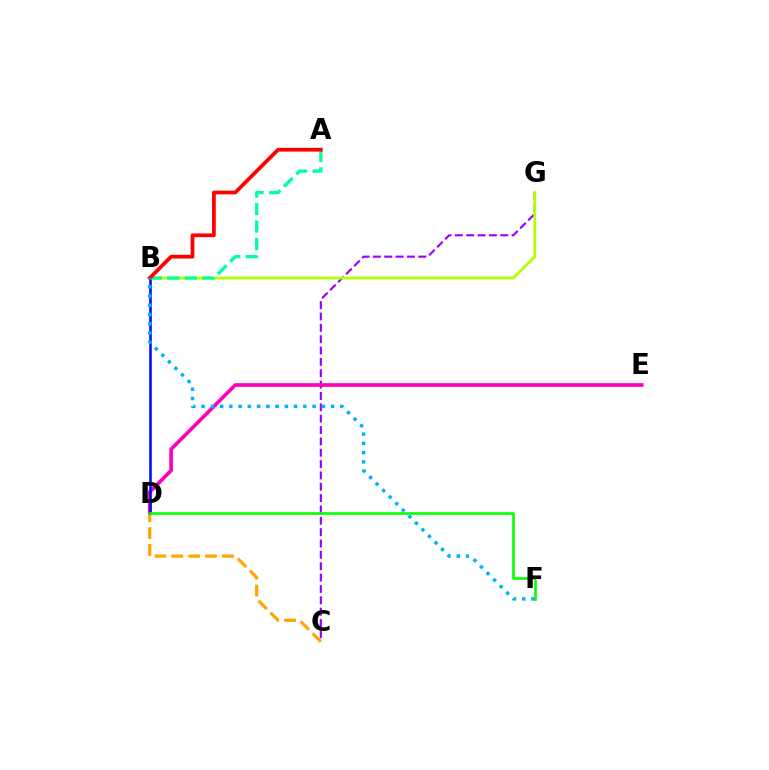{('C', 'G'): [{'color': '#9b00ff', 'line_style': 'dashed', 'thickness': 1.54}], ('D', 'E'): [{'color': '#ff00bd', 'line_style': 'solid', 'thickness': 2.65}], ('B', 'G'): [{'color': '#b3ff00', 'line_style': 'solid', 'thickness': 1.98}], ('C', 'D'): [{'color': '#ffa500', 'line_style': 'dashed', 'thickness': 2.29}], ('B', 'D'): [{'color': '#0010ff', 'line_style': 'solid', 'thickness': 1.87}], ('A', 'B'): [{'color': '#00ff9d', 'line_style': 'dashed', 'thickness': 2.37}, {'color': '#ff0000', 'line_style': 'solid', 'thickness': 2.69}], ('D', 'F'): [{'color': '#08ff00', 'line_style': 'solid', 'thickness': 1.9}], ('B', 'F'): [{'color': '#00b5ff', 'line_style': 'dotted', 'thickness': 2.51}]}